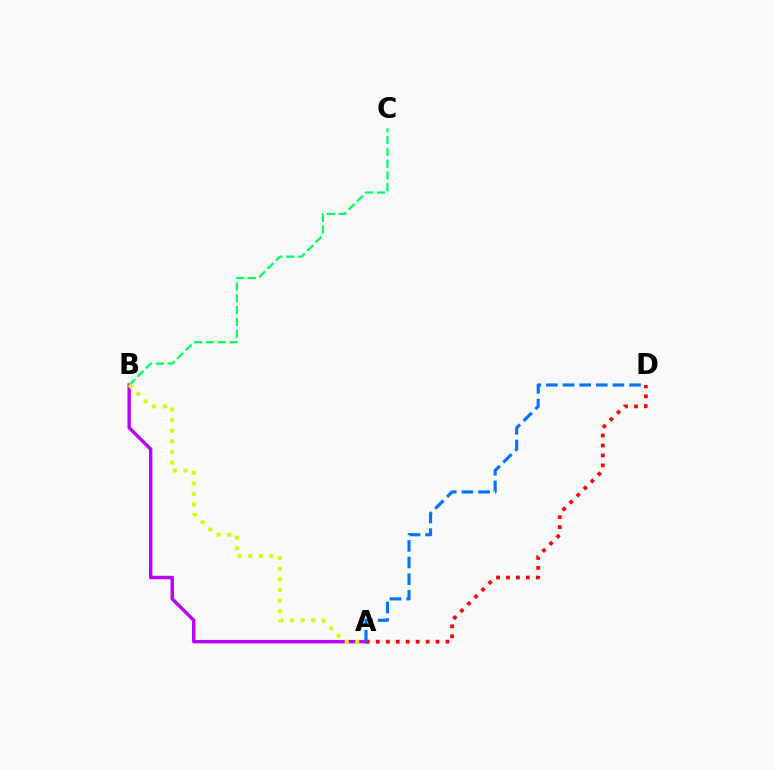{('A', 'B'): [{'color': '#b900ff', 'line_style': 'solid', 'thickness': 2.47}, {'color': '#d1ff00', 'line_style': 'dotted', 'thickness': 2.88}], ('A', 'D'): [{'color': '#ff0000', 'line_style': 'dotted', 'thickness': 2.7}, {'color': '#0074ff', 'line_style': 'dashed', 'thickness': 2.26}], ('B', 'C'): [{'color': '#00ff5c', 'line_style': 'dashed', 'thickness': 1.6}]}